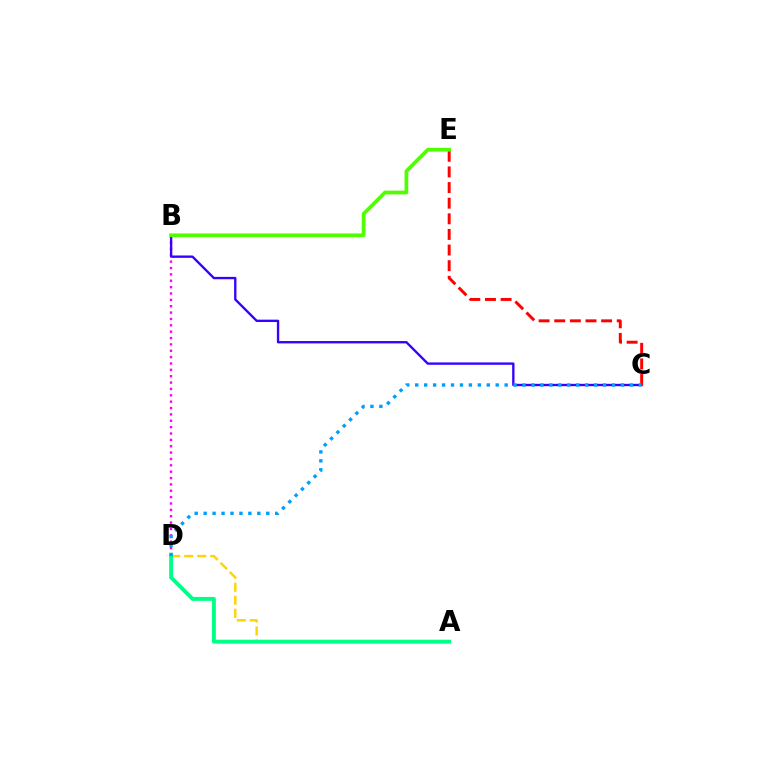{('B', 'D'): [{'color': '#ff00ed', 'line_style': 'dotted', 'thickness': 1.73}], ('B', 'C'): [{'color': '#3700ff', 'line_style': 'solid', 'thickness': 1.7}], ('A', 'D'): [{'color': '#ffd500', 'line_style': 'dashed', 'thickness': 1.77}, {'color': '#00ff86', 'line_style': 'solid', 'thickness': 2.81}], ('C', 'E'): [{'color': '#ff0000', 'line_style': 'dashed', 'thickness': 2.12}], ('B', 'E'): [{'color': '#4fff00', 'line_style': 'solid', 'thickness': 2.68}], ('C', 'D'): [{'color': '#009eff', 'line_style': 'dotted', 'thickness': 2.43}]}